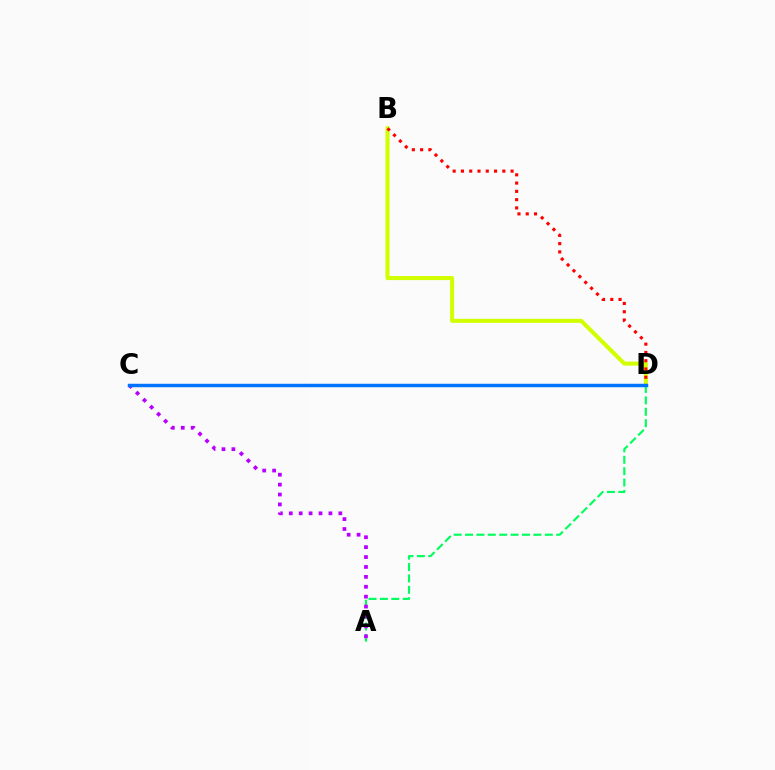{('A', 'D'): [{'color': '#00ff5c', 'line_style': 'dashed', 'thickness': 1.55}], ('B', 'D'): [{'color': '#d1ff00', 'line_style': 'solid', 'thickness': 2.92}, {'color': '#ff0000', 'line_style': 'dotted', 'thickness': 2.25}], ('A', 'C'): [{'color': '#b900ff', 'line_style': 'dotted', 'thickness': 2.69}], ('C', 'D'): [{'color': '#0074ff', 'line_style': 'solid', 'thickness': 2.5}]}